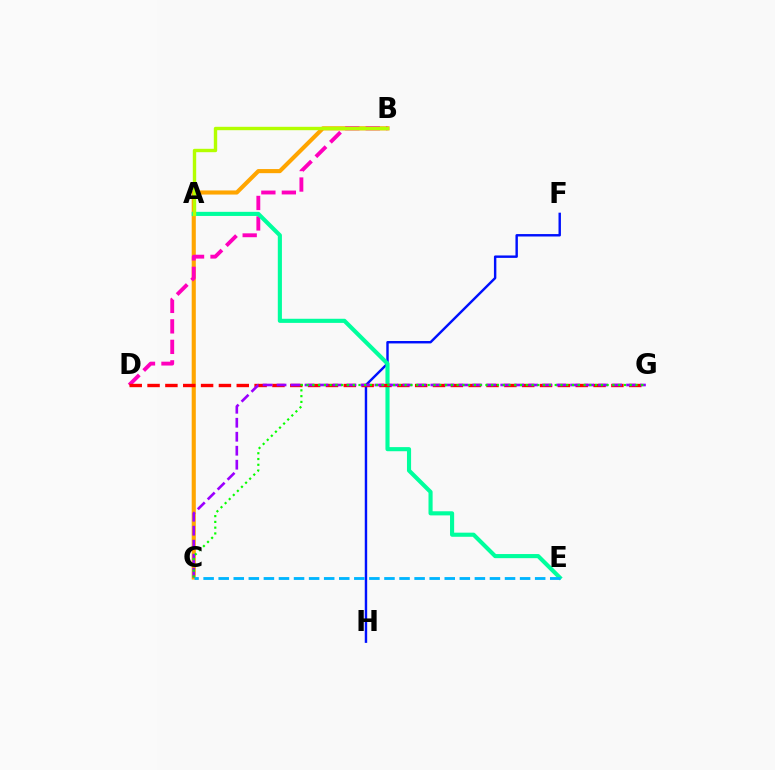{('B', 'C'): [{'color': '#ffa500', 'line_style': 'solid', 'thickness': 2.96}], ('B', 'D'): [{'color': '#ff00bd', 'line_style': 'dashed', 'thickness': 2.78}], ('F', 'H'): [{'color': '#0010ff', 'line_style': 'solid', 'thickness': 1.75}], ('A', 'E'): [{'color': '#00ff9d', 'line_style': 'solid', 'thickness': 2.96}], ('D', 'G'): [{'color': '#ff0000', 'line_style': 'dashed', 'thickness': 2.42}], ('C', 'G'): [{'color': '#9b00ff', 'line_style': 'dashed', 'thickness': 1.9}, {'color': '#08ff00', 'line_style': 'dotted', 'thickness': 1.57}], ('C', 'E'): [{'color': '#00b5ff', 'line_style': 'dashed', 'thickness': 2.05}], ('A', 'B'): [{'color': '#b3ff00', 'line_style': 'solid', 'thickness': 2.45}]}